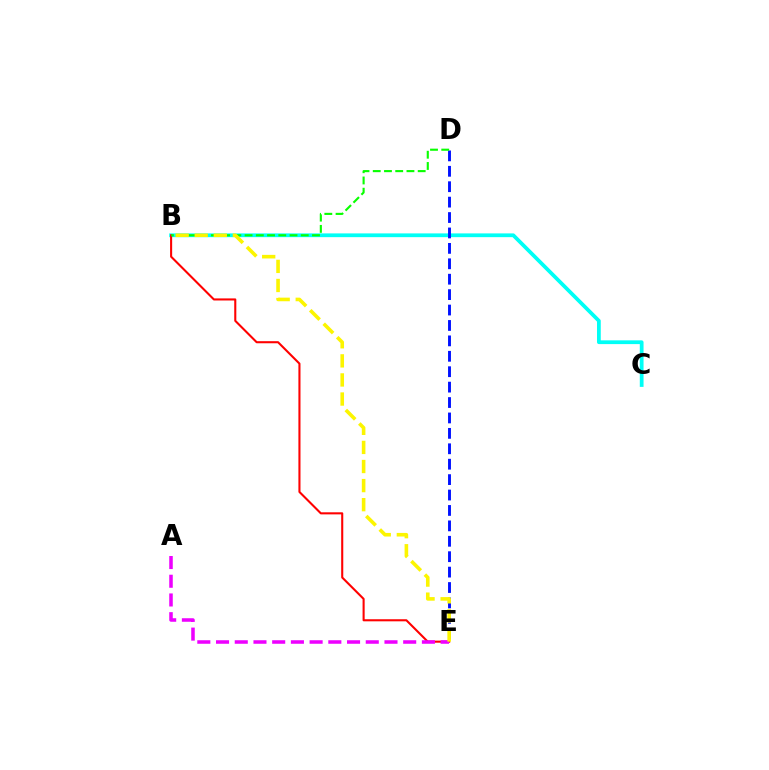{('B', 'C'): [{'color': '#00fff6', 'line_style': 'solid', 'thickness': 2.71}], ('B', 'E'): [{'color': '#ff0000', 'line_style': 'solid', 'thickness': 1.5}, {'color': '#fcf500', 'line_style': 'dashed', 'thickness': 2.59}], ('D', 'E'): [{'color': '#0010ff', 'line_style': 'dashed', 'thickness': 2.09}], ('A', 'E'): [{'color': '#ee00ff', 'line_style': 'dashed', 'thickness': 2.54}], ('B', 'D'): [{'color': '#08ff00', 'line_style': 'dashed', 'thickness': 1.53}]}